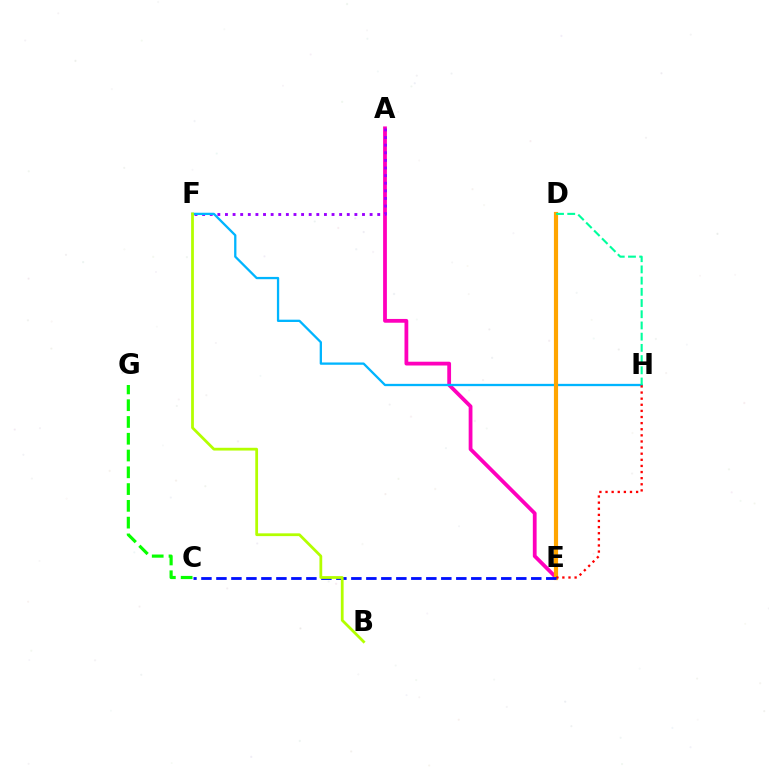{('A', 'E'): [{'color': '#ff00bd', 'line_style': 'solid', 'thickness': 2.72}], ('A', 'F'): [{'color': '#9b00ff', 'line_style': 'dotted', 'thickness': 2.07}], ('F', 'H'): [{'color': '#00b5ff', 'line_style': 'solid', 'thickness': 1.66}], ('D', 'E'): [{'color': '#ffa500', 'line_style': 'solid', 'thickness': 2.99}], ('E', 'H'): [{'color': '#ff0000', 'line_style': 'dotted', 'thickness': 1.66}], ('C', 'E'): [{'color': '#0010ff', 'line_style': 'dashed', 'thickness': 2.04}], ('C', 'G'): [{'color': '#08ff00', 'line_style': 'dashed', 'thickness': 2.28}], ('D', 'H'): [{'color': '#00ff9d', 'line_style': 'dashed', 'thickness': 1.52}], ('B', 'F'): [{'color': '#b3ff00', 'line_style': 'solid', 'thickness': 1.99}]}